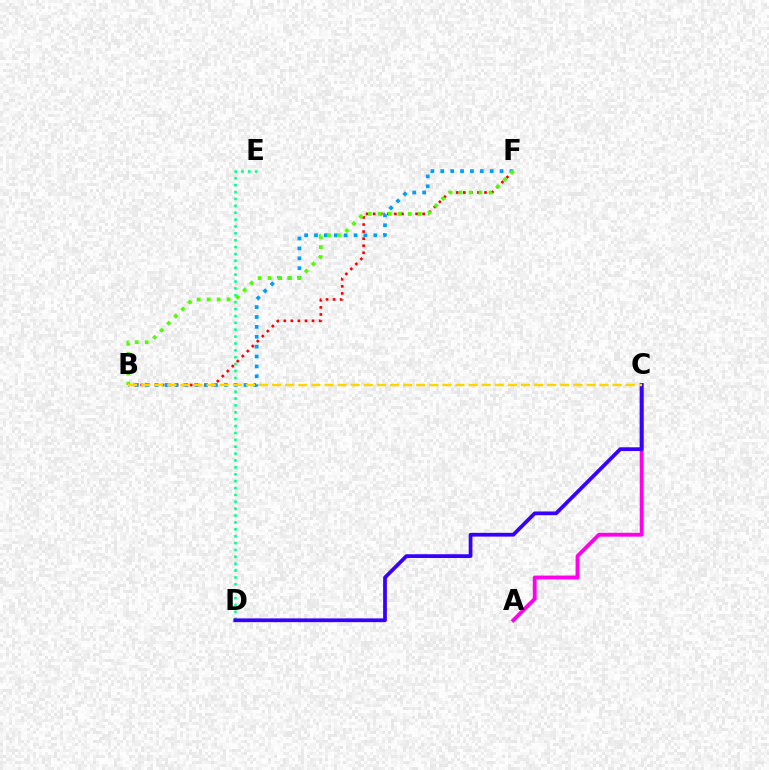{('B', 'F'): [{'color': '#ff0000', 'line_style': 'dotted', 'thickness': 1.92}, {'color': '#009eff', 'line_style': 'dotted', 'thickness': 2.69}, {'color': '#4fff00', 'line_style': 'dotted', 'thickness': 2.71}], ('A', 'C'): [{'color': '#ff00ed', 'line_style': 'solid', 'thickness': 2.77}], ('D', 'E'): [{'color': '#00ff86', 'line_style': 'dotted', 'thickness': 1.87}], ('C', 'D'): [{'color': '#3700ff', 'line_style': 'solid', 'thickness': 2.7}], ('B', 'C'): [{'color': '#ffd500', 'line_style': 'dashed', 'thickness': 1.78}]}